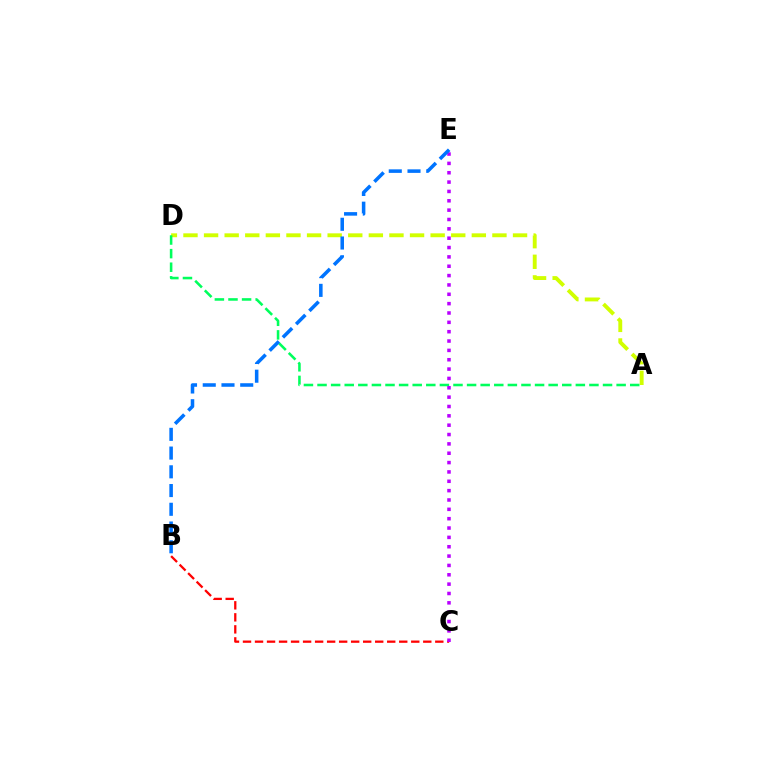{('A', 'D'): [{'color': '#d1ff00', 'line_style': 'dashed', 'thickness': 2.8}, {'color': '#00ff5c', 'line_style': 'dashed', 'thickness': 1.85}], ('B', 'C'): [{'color': '#ff0000', 'line_style': 'dashed', 'thickness': 1.63}], ('C', 'E'): [{'color': '#b900ff', 'line_style': 'dotted', 'thickness': 2.54}], ('B', 'E'): [{'color': '#0074ff', 'line_style': 'dashed', 'thickness': 2.55}]}